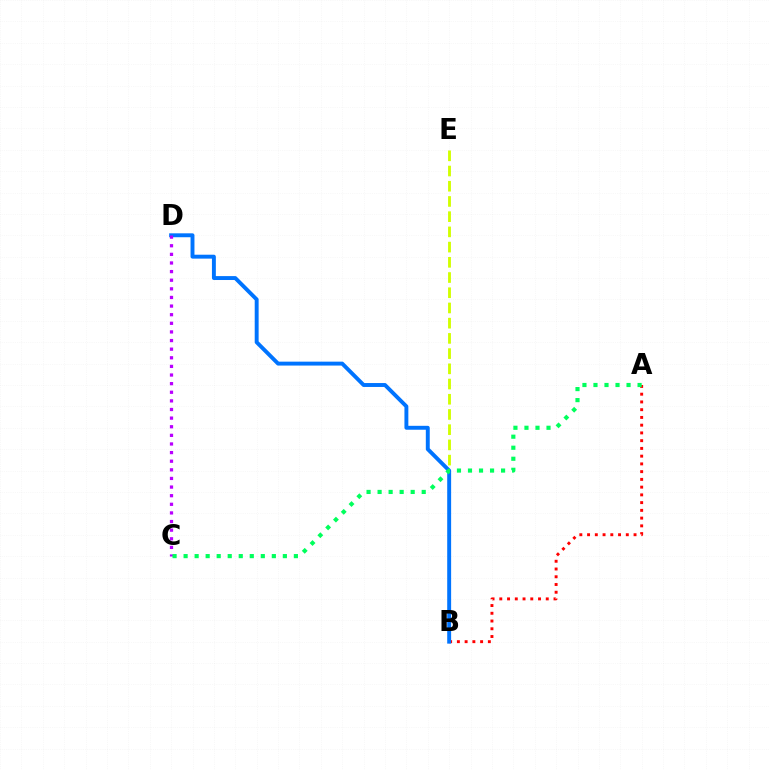{('A', 'B'): [{'color': '#ff0000', 'line_style': 'dotted', 'thickness': 2.1}], ('B', 'E'): [{'color': '#d1ff00', 'line_style': 'dashed', 'thickness': 2.07}], ('B', 'D'): [{'color': '#0074ff', 'line_style': 'solid', 'thickness': 2.82}], ('C', 'D'): [{'color': '#b900ff', 'line_style': 'dotted', 'thickness': 2.34}], ('A', 'C'): [{'color': '#00ff5c', 'line_style': 'dotted', 'thickness': 3.0}]}